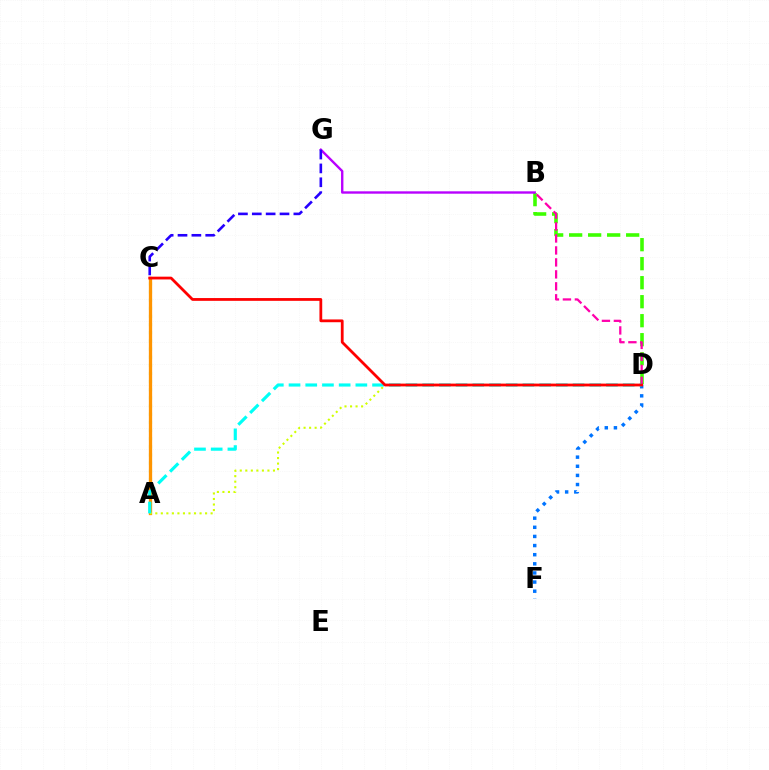{('B', 'D'): [{'color': '#3dff00', 'line_style': 'dashed', 'thickness': 2.58}, {'color': '#ff00ac', 'line_style': 'dashed', 'thickness': 1.63}], ('B', 'G'): [{'color': '#b900ff', 'line_style': 'solid', 'thickness': 1.71}], ('A', 'C'): [{'color': '#00ff5c', 'line_style': 'dotted', 'thickness': 2.21}, {'color': '#ff9400', 'line_style': 'solid', 'thickness': 2.37}], ('C', 'G'): [{'color': '#2500ff', 'line_style': 'dashed', 'thickness': 1.88}], ('A', 'D'): [{'color': '#d1ff00', 'line_style': 'dotted', 'thickness': 1.5}, {'color': '#00fff6', 'line_style': 'dashed', 'thickness': 2.27}], ('D', 'F'): [{'color': '#0074ff', 'line_style': 'dotted', 'thickness': 2.48}], ('C', 'D'): [{'color': '#ff0000', 'line_style': 'solid', 'thickness': 2.0}]}